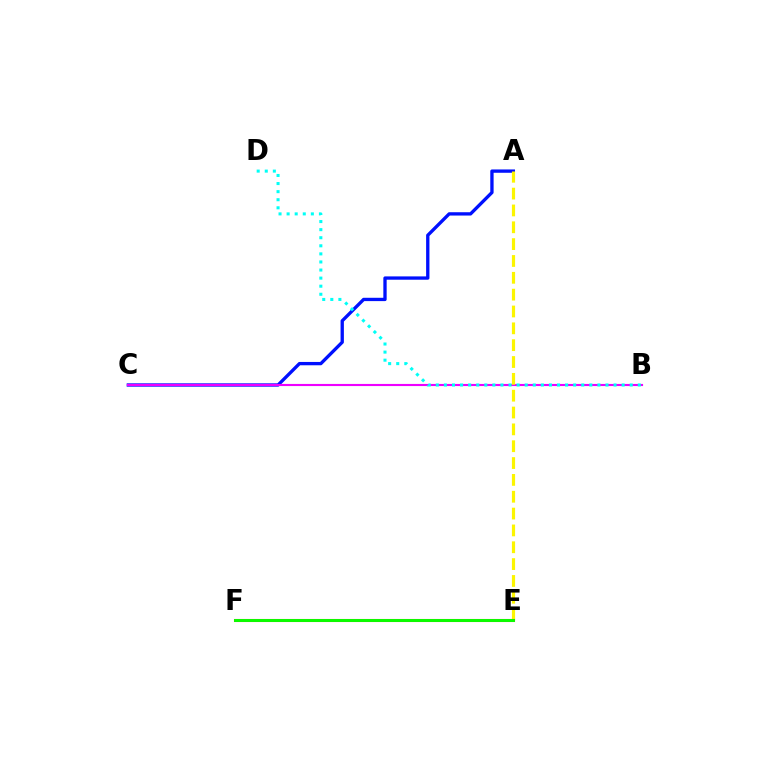{('A', 'C'): [{'color': '#0010ff', 'line_style': 'solid', 'thickness': 2.39}], ('B', 'C'): [{'color': '#ee00ff', 'line_style': 'solid', 'thickness': 1.53}], ('A', 'E'): [{'color': '#fcf500', 'line_style': 'dashed', 'thickness': 2.29}], ('E', 'F'): [{'color': '#ff0000', 'line_style': 'solid', 'thickness': 2.2}, {'color': '#08ff00', 'line_style': 'solid', 'thickness': 2.11}], ('B', 'D'): [{'color': '#00fff6', 'line_style': 'dotted', 'thickness': 2.19}]}